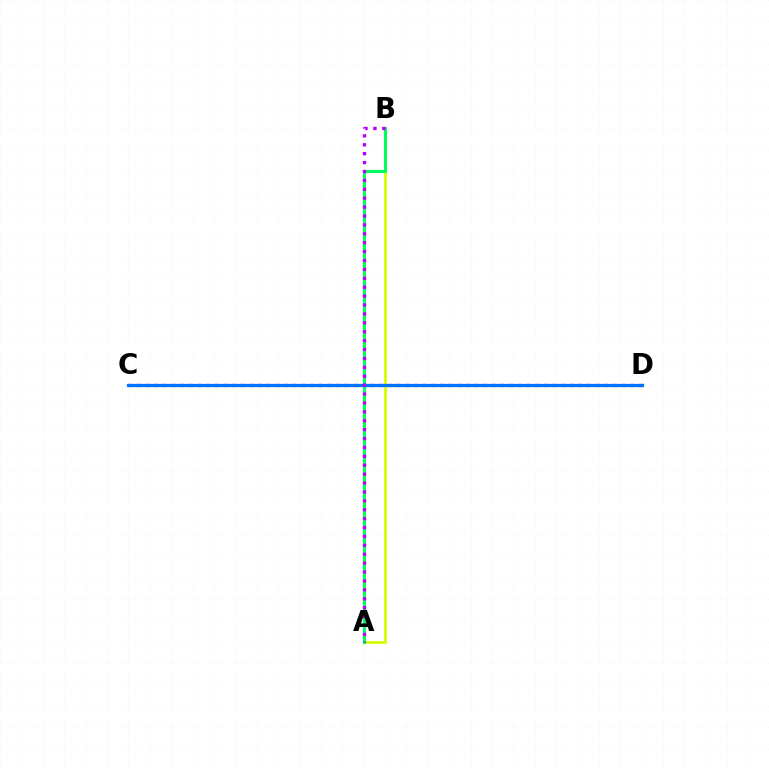{('C', 'D'): [{'color': '#ff0000', 'line_style': 'dotted', 'thickness': 2.35}, {'color': '#0074ff', 'line_style': 'solid', 'thickness': 2.34}], ('A', 'B'): [{'color': '#d1ff00', 'line_style': 'solid', 'thickness': 1.98}, {'color': '#00ff5c', 'line_style': 'solid', 'thickness': 2.22}, {'color': '#b900ff', 'line_style': 'dotted', 'thickness': 2.42}]}